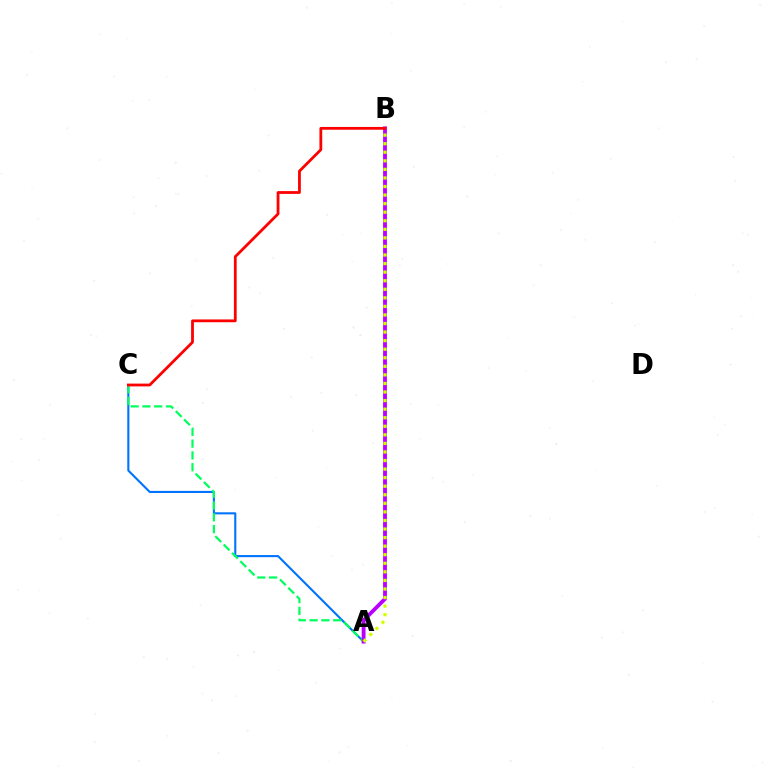{('A', 'C'): [{'color': '#0074ff', 'line_style': 'solid', 'thickness': 1.52}, {'color': '#00ff5c', 'line_style': 'dashed', 'thickness': 1.6}], ('A', 'B'): [{'color': '#b900ff', 'line_style': 'solid', 'thickness': 2.75}, {'color': '#d1ff00', 'line_style': 'dotted', 'thickness': 2.33}], ('B', 'C'): [{'color': '#ff0000', 'line_style': 'solid', 'thickness': 2.0}]}